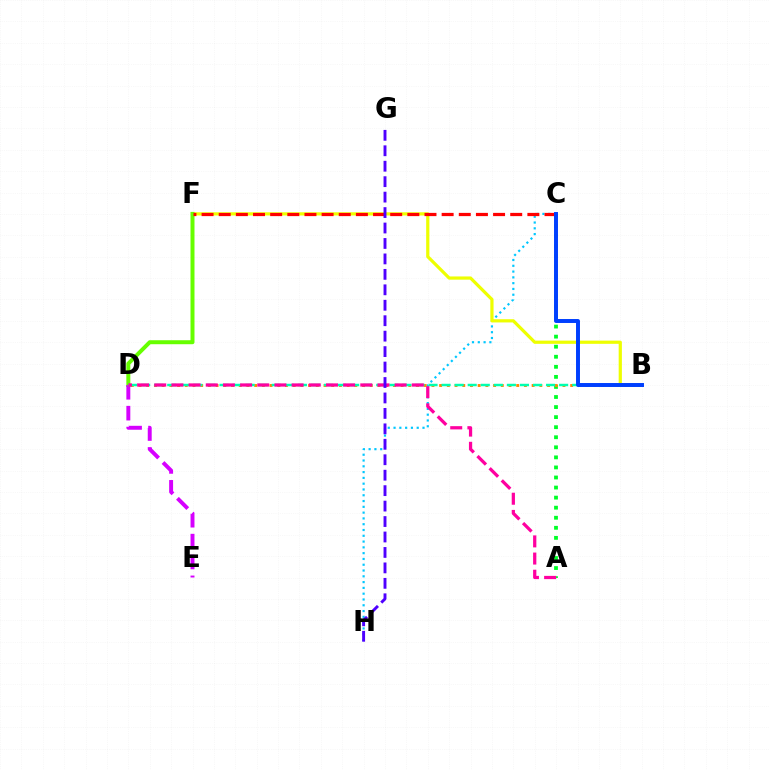{('A', 'C'): [{'color': '#00ff27', 'line_style': 'dotted', 'thickness': 2.73}], ('C', 'H'): [{'color': '#00c7ff', 'line_style': 'dotted', 'thickness': 1.57}], ('B', 'F'): [{'color': '#eeff00', 'line_style': 'solid', 'thickness': 2.32}], ('D', 'F'): [{'color': '#66ff00', 'line_style': 'solid', 'thickness': 2.87}], ('B', 'D'): [{'color': '#ff8800', 'line_style': 'dotted', 'thickness': 2.09}, {'color': '#00ffaf', 'line_style': 'dashed', 'thickness': 1.77}], ('C', 'F'): [{'color': '#ff0000', 'line_style': 'dashed', 'thickness': 2.33}], ('D', 'E'): [{'color': '#d600ff', 'line_style': 'dashed', 'thickness': 2.84}], ('A', 'D'): [{'color': '#ff00a0', 'line_style': 'dashed', 'thickness': 2.33}], ('B', 'C'): [{'color': '#003fff', 'line_style': 'solid', 'thickness': 2.85}], ('G', 'H'): [{'color': '#4f00ff', 'line_style': 'dashed', 'thickness': 2.1}]}